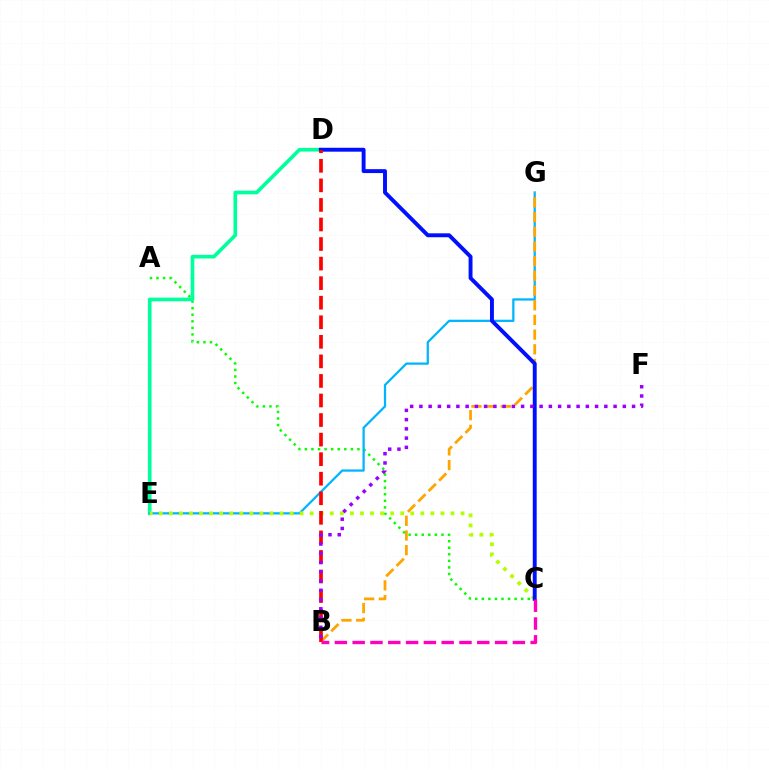{('A', 'C'): [{'color': '#08ff00', 'line_style': 'dotted', 'thickness': 1.78}], ('D', 'E'): [{'color': '#00ff9d', 'line_style': 'solid', 'thickness': 2.64}], ('E', 'G'): [{'color': '#00b5ff', 'line_style': 'solid', 'thickness': 1.62}], ('C', 'E'): [{'color': '#b3ff00', 'line_style': 'dotted', 'thickness': 2.73}], ('B', 'G'): [{'color': '#ffa500', 'line_style': 'dashed', 'thickness': 2.0}], ('C', 'D'): [{'color': '#0010ff', 'line_style': 'solid', 'thickness': 2.81}], ('B', 'D'): [{'color': '#ff0000', 'line_style': 'dashed', 'thickness': 2.66}], ('B', 'F'): [{'color': '#9b00ff', 'line_style': 'dotted', 'thickness': 2.51}], ('B', 'C'): [{'color': '#ff00bd', 'line_style': 'dashed', 'thickness': 2.42}]}